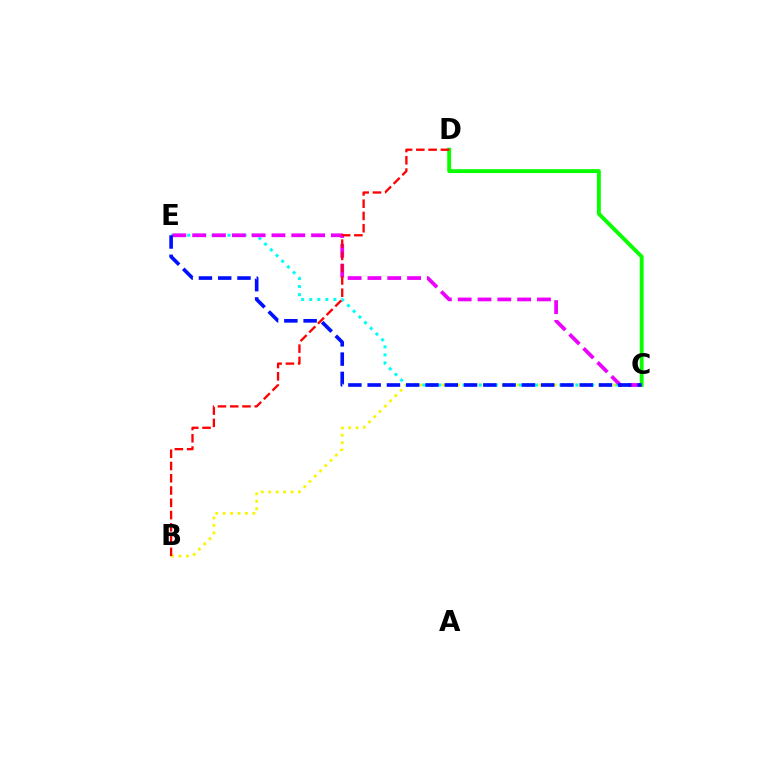{('B', 'C'): [{'color': '#fcf500', 'line_style': 'dotted', 'thickness': 2.02}], ('C', 'E'): [{'color': '#00fff6', 'line_style': 'dotted', 'thickness': 2.19}, {'color': '#ee00ff', 'line_style': 'dashed', 'thickness': 2.69}, {'color': '#0010ff', 'line_style': 'dashed', 'thickness': 2.62}], ('C', 'D'): [{'color': '#08ff00', 'line_style': 'solid', 'thickness': 2.78}], ('B', 'D'): [{'color': '#ff0000', 'line_style': 'dashed', 'thickness': 1.67}]}